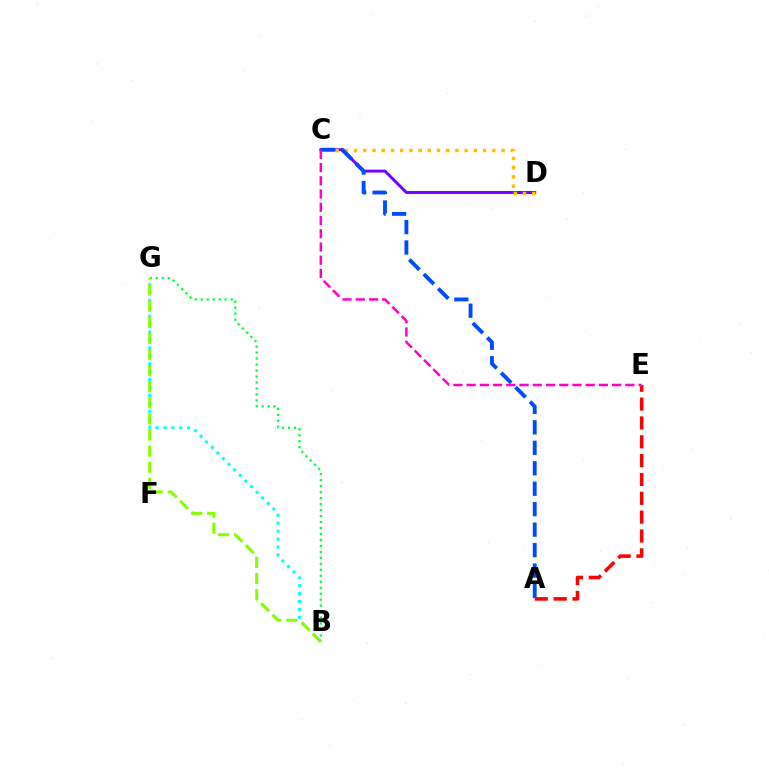{('B', 'G'): [{'color': '#00fff6', 'line_style': 'dotted', 'thickness': 2.15}, {'color': '#00ff39', 'line_style': 'dotted', 'thickness': 1.62}, {'color': '#84ff00', 'line_style': 'dashed', 'thickness': 2.19}], ('A', 'E'): [{'color': '#ff0000', 'line_style': 'dashed', 'thickness': 2.56}], ('C', 'D'): [{'color': '#7200ff', 'line_style': 'solid', 'thickness': 2.12}, {'color': '#ffbd00', 'line_style': 'dotted', 'thickness': 2.5}], ('A', 'C'): [{'color': '#004bff', 'line_style': 'dashed', 'thickness': 2.78}], ('C', 'E'): [{'color': '#ff00cf', 'line_style': 'dashed', 'thickness': 1.8}]}